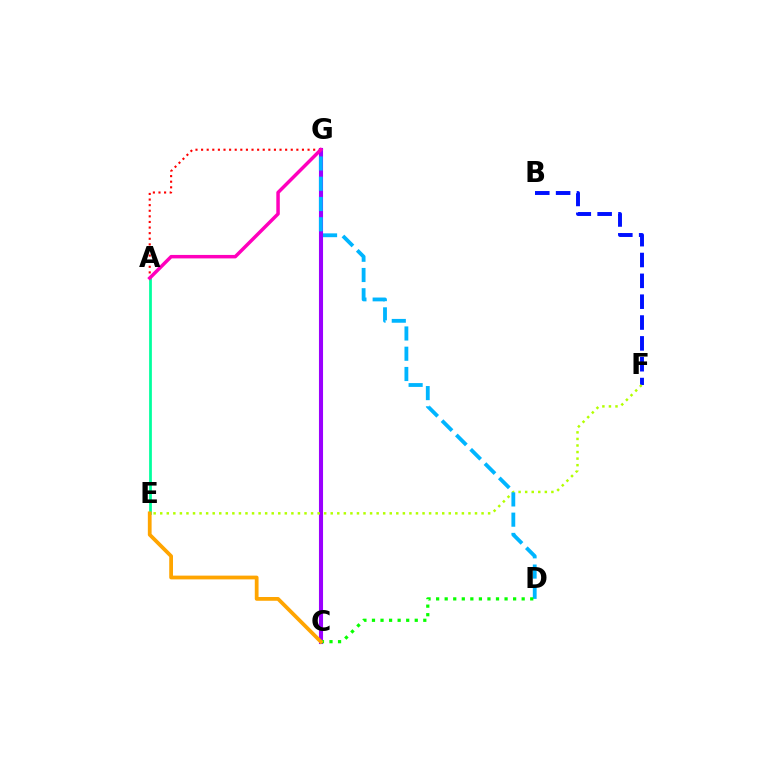{('B', 'F'): [{'color': '#0010ff', 'line_style': 'dashed', 'thickness': 2.83}], ('C', 'G'): [{'color': '#9b00ff', 'line_style': 'solid', 'thickness': 2.94}], ('A', 'G'): [{'color': '#ff0000', 'line_style': 'dotted', 'thickness': 1.52}, {'color': '#ff00bd', 'line_style': 'solid', 'thickness': 2.5}], ('A', 'E'): [{'color': '#00ff9d', 'line_style': 'solid', 'thickness': 1.98}], ('E', 'F'): [{'color': '#b3ff00', 'line_style': 'dotted', 'thickness': 1.78}], ('D', 'G'): [{'color': '#00b5ff', 'line_style': 'dashed', 'thickness': 2.75}], ('C', 'D'): [{'color': '#08ff00', 'line_style': 'dotted', 'thickness': 2.32}], ('C', 'E'): [{'color': '#ffa500', 'line_style': 'solid', 'thickness': 2.71}]}